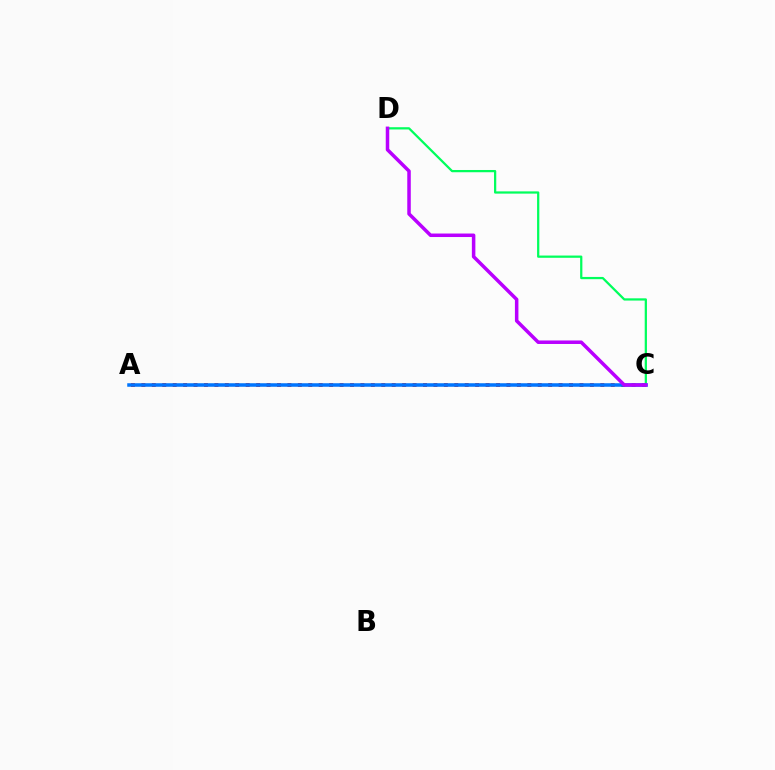{('C', 'D'): [{'color': '#00ff5c', 'line_style': 'solid', 'thickness': 1.62}, {'color': '#b900ff', 'line_style': 'solid', 'thickness': 2.53}], ('A', 'C'): [{'color': '#ff0000', 'line_style': 'dotted', 'thickness': 2.83}, {'color': '#d1ff00', 'line_style': 'solid', 'thickness': 1.55}, {'color': '#0074ff', 'line_style': 'solid', 'thickness': 2.53}]}